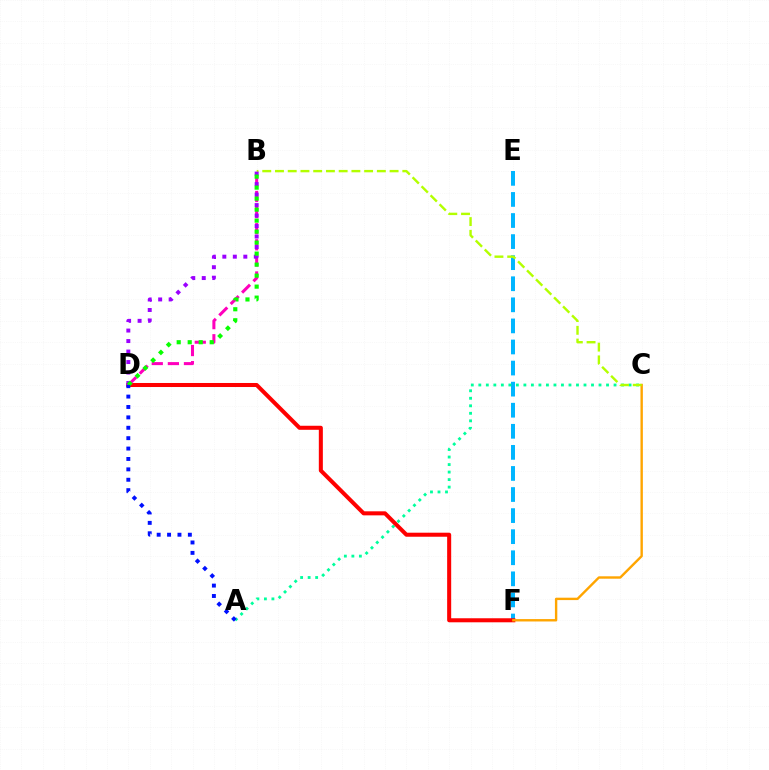{('E', 'F'): [{'color': '#00b5ff', 'line_style': 'dashed', 'thickness': 2.86}], ('A', 'C'): [{'color': '#00ff9d', 'line_style': 'dotted', 'thickness': 2.04}], ('D', 'F'): [{'color': '#ff0000', 'line_style': 'solid', 'thickness': 2.91}], ('C', 'F'): [{'color': '#ffa500', 'line_style': 'solid', 'thickness': 1.73}], ('B', 'C'): [{'color': '#b3ff00', 'line_style': 'dashed', 'thickness': 1.73}], ('B', 'D'): [{'color': '#ff00bd', 'line_style': 'dashed', 'thickness': 2.19}, {'color': '#9b00ff', 'line_style': 'dotted', 'thickness': 2.85}, {'color': '#08ff00', 'line_style': 'dotted', 'thickness': 2.99}], ('A', 'D'): [{'color': '#0010ff', 'line_style': 'dotted', 'thickness': 2.82}]}